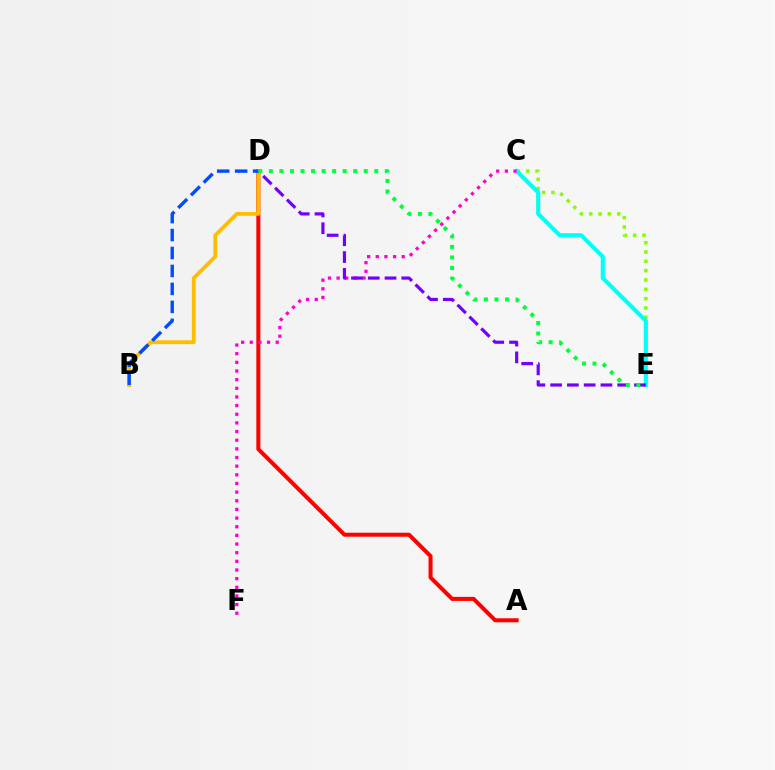{('A', 'D'): [{'color': '#ff0000', 'line_style': 'solid', 'thickness': 2.89}], ('C', 'E'): [{'color': '#84ff00', 'line_style': 'dotted', 'thickness': 2.53}, {'color': '#00fff6', 'line_style': 'solid', 'thickness': 2.95}], ('B', 'D'): [{'color': '#ffbd00', 'line_style': 'solid', 'thickness': 2.75}, {'color': '#004bff', 'line_style': 'dashed', 'thickness': 2.44}], ('C', 'F'): [{'color': '#ff00cf', 'line_style': 'dotted', 'thickness': 2.35}], ('D', 'E'): [{'color': '#7200ff', 'line_style': 'dashed', 'thickness': 2.28}, {'color': '#00ff39', 'line_style': 'dotted', 'thickness': 2.86}]}